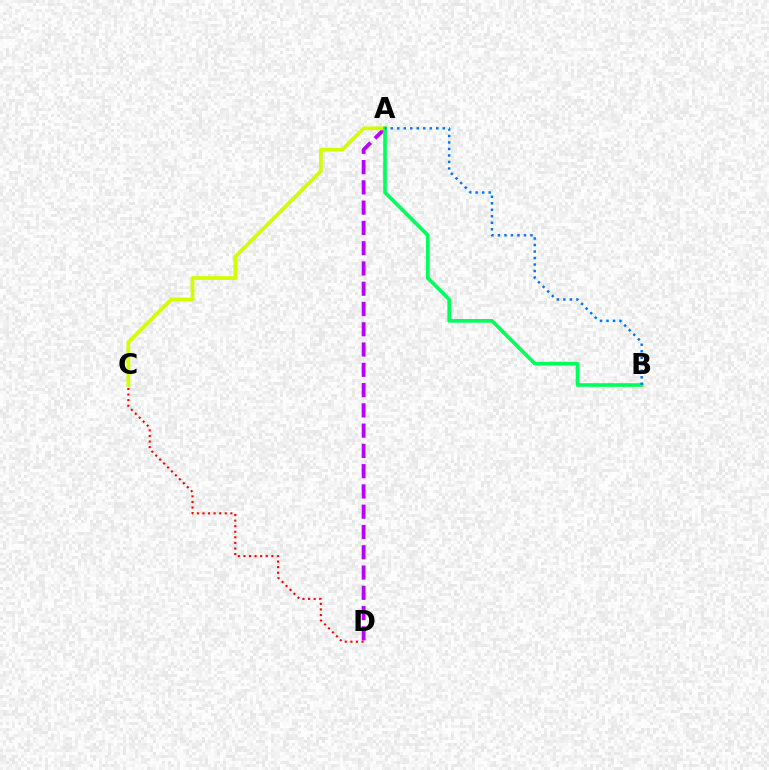{('C', 'D'): [{'color': '#ff0000', 'line_style': 'dotted', 'thickness': 1.52}], ('A', 'D'): [{'color': '#b900ff', 'line_style': 'dashed', 'thickness': 2.75}], ('A', 'C'): [{'color': '#d1ff00', 'line_style': 'solid', 'thickness': 2.7}], ('A', 'B'): [{'color': '#00ff5c', 'line_style': 'solid', 'thickness': 2.62}, {'color': '#0074ff', 'line_style': 'dotted', 'thickness': 1.77}]}